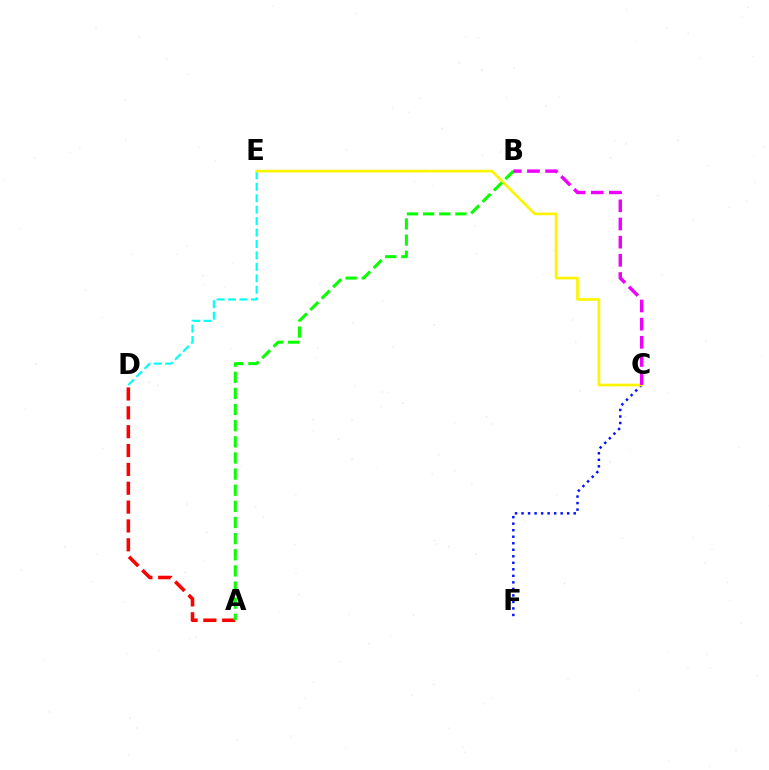{('D', 'E'): [{'color': '#00fff6', 'line_style': 'dashed', 'thickness': 1.55}], ('C', 'F'): [{'color': '#0010ff', 'line_style': 'dotted', 'thickness': 1.77}], ('C', 'E'): [{'color': '#fcf500', 'line_style': 'solid', 'thickness': 1.93}], ('A', 'D'): [{'color': '#ff0000', 'line_style': 'dashed', 'thickness': 2.56}], ('A', 'B'): [{'color': '#08ff00', 'line_style': 'dashed', 'thickness': 2.19}], ('B', 'C'): [{'color': '#ee00ff', 'line_style': 'dashed', 'thickness': 2.47}]}